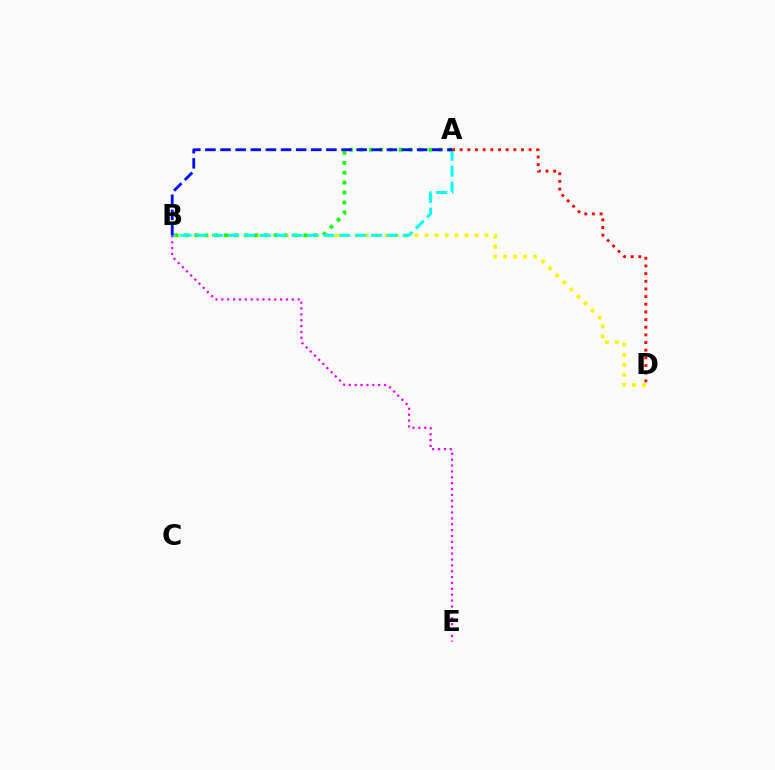{('B', 'D'): [{'color': '#fcf500', 'line_style': 'dotted', 'thickness': 2.71}], ('A', 'B'): [{'color': '#08ff00', 'line_style': 'dotted', 'thickness': 2.69}, {'color': '#00fff6', 'line_style': 'dashed', 'thickness': 2.16}, {'color': '#0010ff', 'line_style': 'dashed', 'thickness': 2.05}], ('A', 'D'): [{'color': '#ff0000', 'line_style': 'dotted', 'thickness': 2.08}], ('B', 'E'): [{'color': '#ee00ff', 'line_style': 'dotted', 'thickness': 1.6}]}